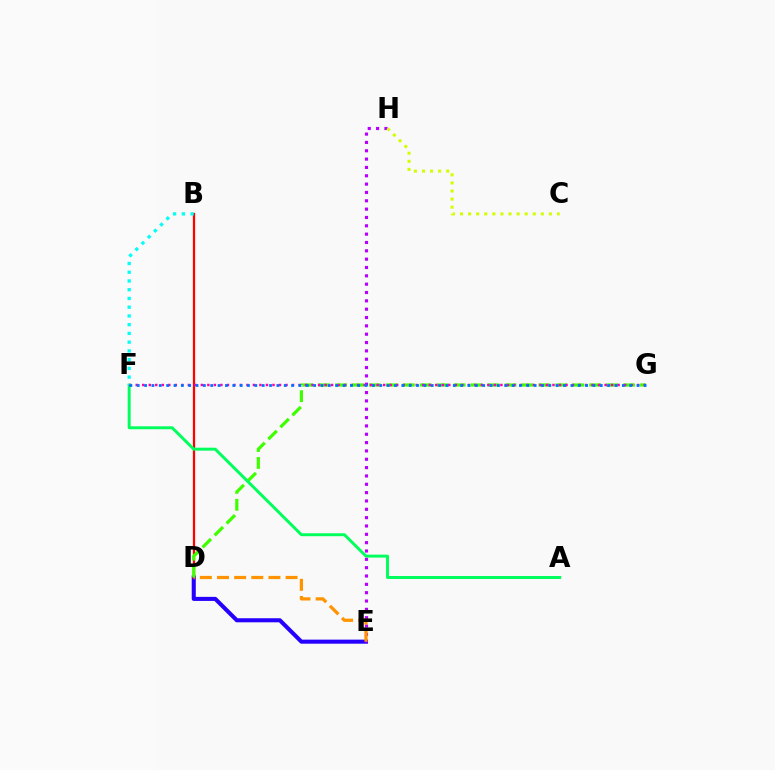{('D', 'E'): [{'color': '#2500ff', 'line_style': 'solid', 'thickness': 2.92}, {'color': '#ff9400', 'line_style': 'dashed', 'thickness': 2.33}], ('E', 'H'): [{'color': '#b900ff', 'line_style': 'dotted', 'thickness': 2.27}], ('B', 'D'): [{'color': '#ff0000', 'line_style': 'solid', 'thickness': 1.63}], ('C', 'H'): [{'color': '#d1ff00', 'line_style': 'dotted', 'thickness': 2.2}], ('D', 'G'): [{'color': '#3dff00', 'line_style': 'dashed', 'thickness': 2.3}], ('A', 'F'): [{'color': '#00ff5c', 'line_style': 'solid', 'thickness': 2.13}], ('F', 'G'): [{'color': '#ff00ac', 'line_style': 'dotted', 'thickness': 1.77}, {'color': '#0074ff', 'line_style': 'dotted', 'thickness': 2.0}], ('B', 'F'): [{'color': '#00fff6', 'line_style': 'dotted', 'thickness': 2.37}]}